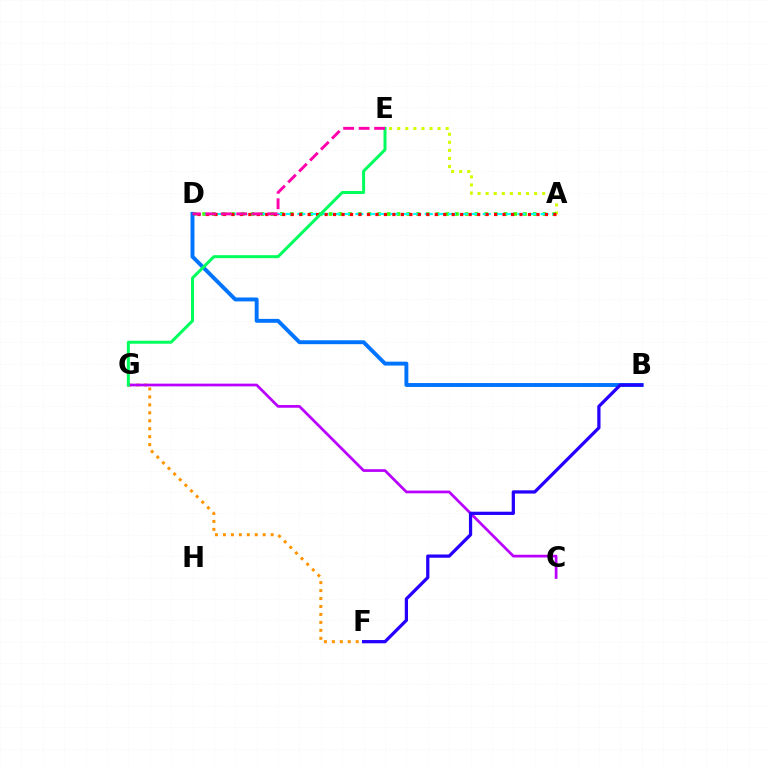{('A', 'E'): [{'color': '#d1ff00', 'line_style': 'dotted', 'thickness': 2.19}], ('A', 'D'): [{'color': '#3dff00', 'line_style': 'dotted', 'thickness': 2.64}, {'color': '#00fff6', 'line_style': 'dashed', 'thickness': 1.57}, {'color': '#ff0000', 'line_style': 'dotted', 'thickness': 2.3}], ('F', 'G'): [{'color': '#ff9400', 'line_style': 'dotted', 'thickness': 2.16}], ('B', 'D'): [{'color': '#0074ff', 'line_style': 'solid', 'thickness': 2.82}], ('C', 'G'): [{'color': '#b900ff', 'line_style': 'solid', 'thickness': 1.96}], ('B', 'F'): [{'color': '#2500ff', 'line_style': 'solid', 'thickness': 2.34}], ('E', 'G'): [{'color': '#00ff5c', 'line_style': 'solid', 'thickness': 2.16}], ('D', 'E'): [{'color': '#ff00ac', 'line_style': 'dashed', 'thickness': 2.1}]}